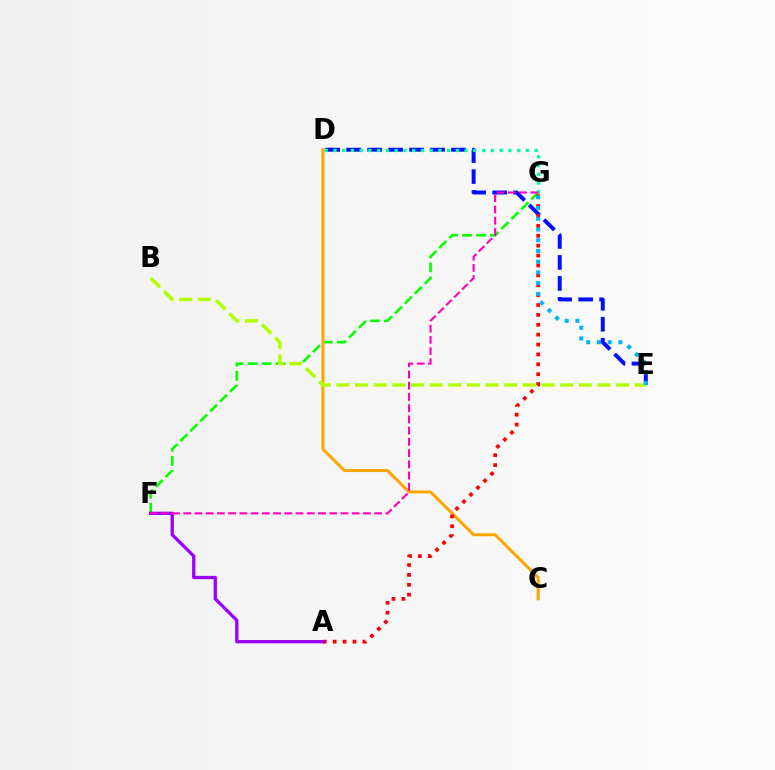{('F', 'G'): [{'color': '#08ff00', 'line_style': 'dashed', 'thickness': 1.9}, {'color': '#ff00bd', 'line_style': 'dashed', 'thickness': 1.53}], ('D', 'E'): [{'color': '#0010ff', 'line_style': 'dashed', 'thickness': 2.85}], ('C', 'D'): [{'color': '#ffa500', 'line_style': 'solid', 'thickness': 2.16}], ('A', 'G'): [{'color': '#ff0000', 'line_style': 'dotted', 'thickness': 2.69}], ('A', 'F'): [{'color': '#9b00ff', 'line_style': 'solid', 'thickness': 2.37}], ('D', 'G'): [{'color': '#00ff9d', 'line_style': 'dotted', 'thickness': 2.38}], ('B', 'E'): [{'color': '#b3ff00', 'line_style': 'dashed', 'thickness': 2.53}], ('E', 'G'): [{'color': '#00b5ff', 'line_style': 'dotted', 'thickness': 2.91}]}